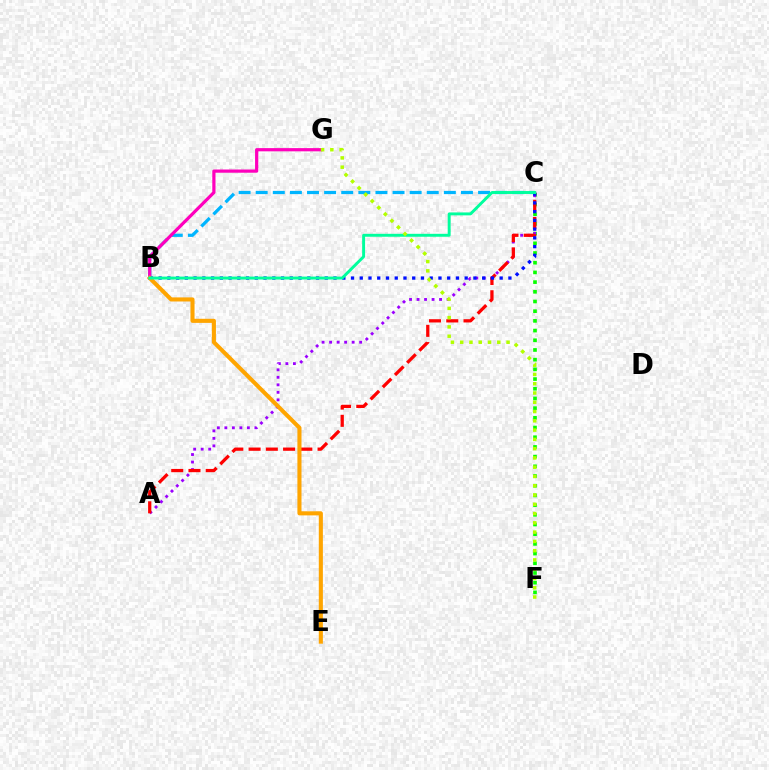{('B', 'C'): [{'color': '#00b5ff', 'line_style': 'dashed', 'thickness': 2.32}, {'color': '#0010ff', 'line_style': 'dotted', 'thickness': 2.38}, {'color': '#00ff9d', 'line_style': 'solid', 'thickness': 2.11}], ('C', 'F'): [{'color': '#08ff00', 'line_style': 'dotted', 'thickness': 2.63}], ('A', 'C'): [{'color': '#9b00ff', 'line_style': 'dotted', 'thickness': 2.04}, {'color': '#ff0000', 'line_style': 'dashed', 'thickness': 2.34}], ('B', 'G'): [{'color': '#ff00bd', 'line_style': 'solid', 'thickness': 2.31}], ('B', 'E'): [{'color': '#ffa500', 'line_style': 'solid', 'thickness': 2.94}], ('F', 'G'): [{'color': '#b3ff00', 'line_style': 'dotted', 'thickness': 2.52}]}